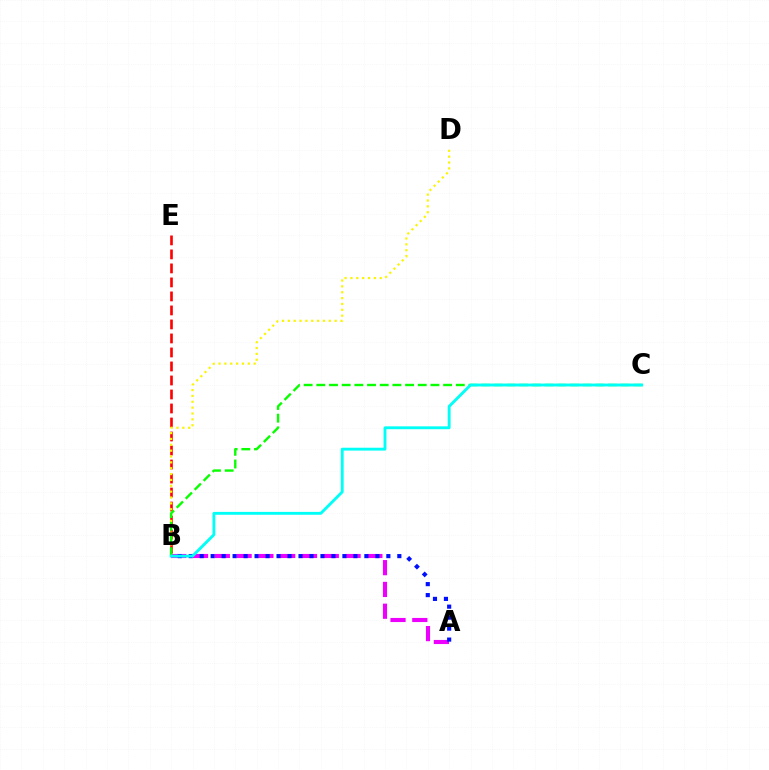{('B', 'E'): [{'color': '#ff0000', 'line_style': 'dashed', 'thickness': 1.9}], ('B', 'D'): [{'color': '#fcf500', 'line_style': 'dotted', 'thickness': 1.59}], ('A', 'B'): [{'color': '#ee00ff', 'line_style': 'dashed', 'thickness': 2.96}, {'color': '#0010ff', 'line_style': 'dotted', 'thickness': 2.98}], ('B', 'C'): [{'color': '#08ff00', 'line_style': 'dashed', 'thickness': 1.72}, {'color': '#00fff6', 'line_style': 'solid', 'thickness': 2.06}]}